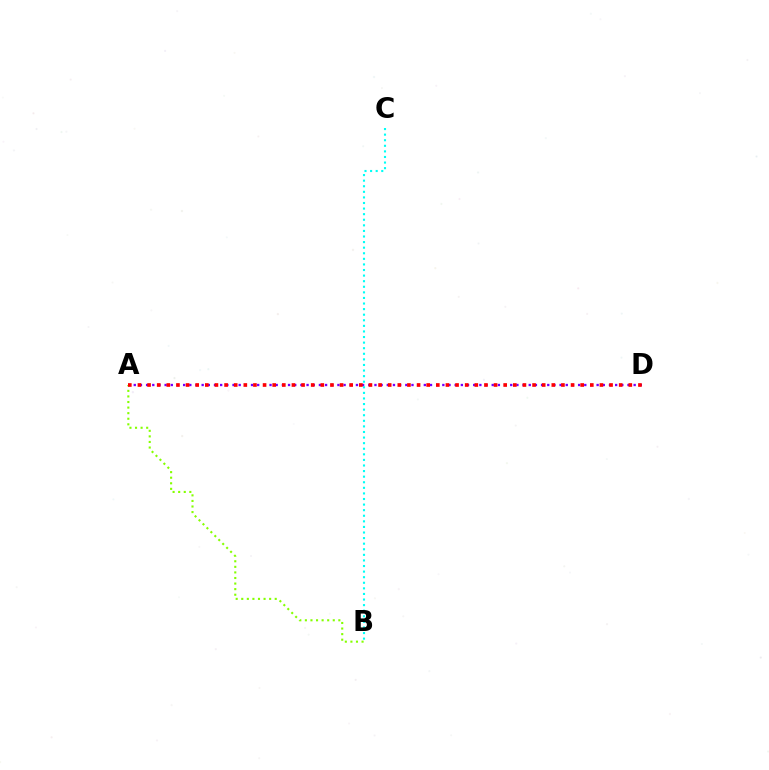{('B', 'C'): [{'color': '#00fff6', 'line_style': 'dotted', 'thickness': 1.52}], ('A', 'D'): [{'color': '#7200ff', 'line_style': 'dotted', 'thickness': 1.68}, {'color': '#ff0000', 'line_style': 'dotted', 'thickness': 2.62}], ('A', 'B'): [{'color': '#84ff00', 'line_style': 'dotted', 'thickness': 1.51}]}